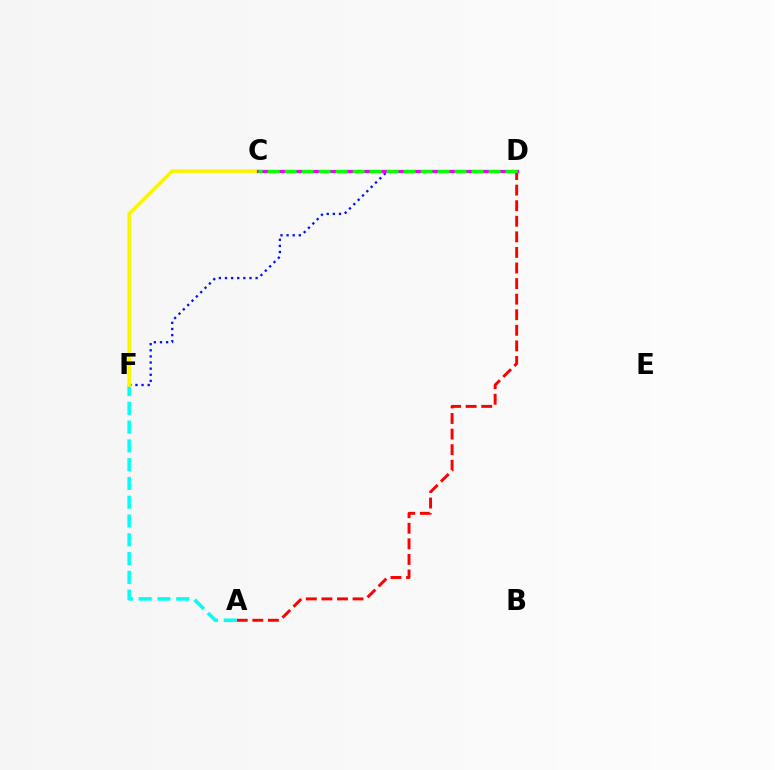{('A', 'D'): [{'color': '#ff0000', 'line_style': 'dashed', 'thickness': 2.12}], ('D', 'F'): [{'color': '#0010ff', 'line_style': 'dotted', 'thickness': 1.66}], ('A', 'F'): [{'color': '#00fff6', 'line_style': 'dashed', 'thickness': 2.55}], ('C', 'F'): [{'color': '#fcf500', 'line_style': 'solid', 'thickness': 2.57}], ('C', 'D'): [{'color': '#ee00ff', 'line_style': 'solid', 'thickness': 2.29}, {'color': '#08ff00', 'line_style': 'dashed', 'thickness': 2.31}]}